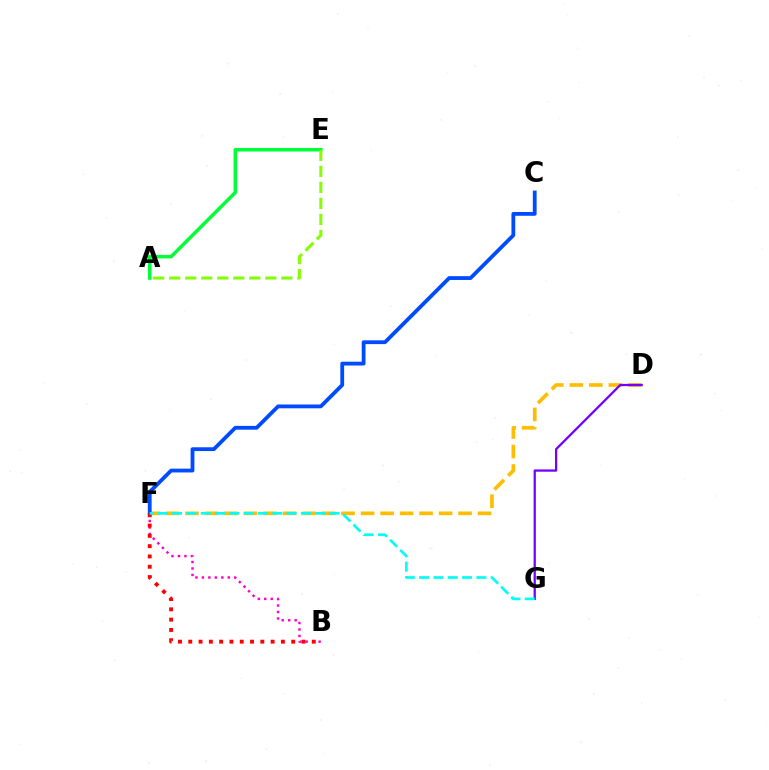{('D', 'F'): [{'color': '#ffbd00', 'line_style': 'dashed', 'thickness': 2.65}], ('B', 'F'): [{'color': '#ff00cf', 'line_style': 'dotted', 'thickness': 1.76}, {'color': '#ff0000', 'line_style': 'dotted', 'thickness': 2.8}], ('A', 'E'): [{'color': '#00ff39', 'line_style': 'solid', 'thickness': 2.52}, {'color': '#84ff00', 'line_style': 'dashed', 'thickness': 2.18}], ('C', 'F'): [{'color': '#004bff', 'line_style': 'solid', 'thickness': 2.74}], ('D', 'G'): [{'color': '#7200ff', 'line_style': 'solid', 'thickness': 1.63}], ('F', 'G'): [{'color': '#00fff6', 'line_style': 'dashed', 'thickness': 1.94}]}